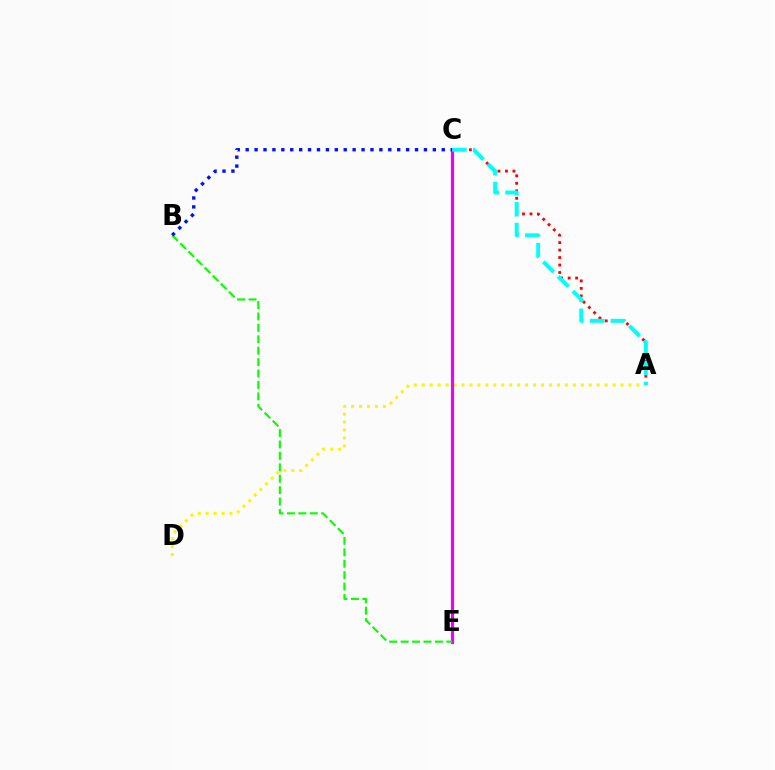{('A', 'C'): [{'color': '#ff0000', 'line_style': 'dotted', 'thickness': 2.03}, {'color': '#00fff6', 'line_style': 'dashed', 'thickness': 2.83}], ('A', 'D'): [{'color': '#fcf500', 'line_style': 'dotted', 'thickness': 2.16}], ('C', 'E'): [{'color': '#ee00ff', 'line_style': 'solid', 'thickness': 2.27}], ('B', 'E'): [{'color': '#08ff00', 'line_style': 'dashed', 'thickness': 1.55}], ('B', 'C'): [{'color': '#0010ff', 'line_style': 'dotted', 'thickness': 2.42}]}